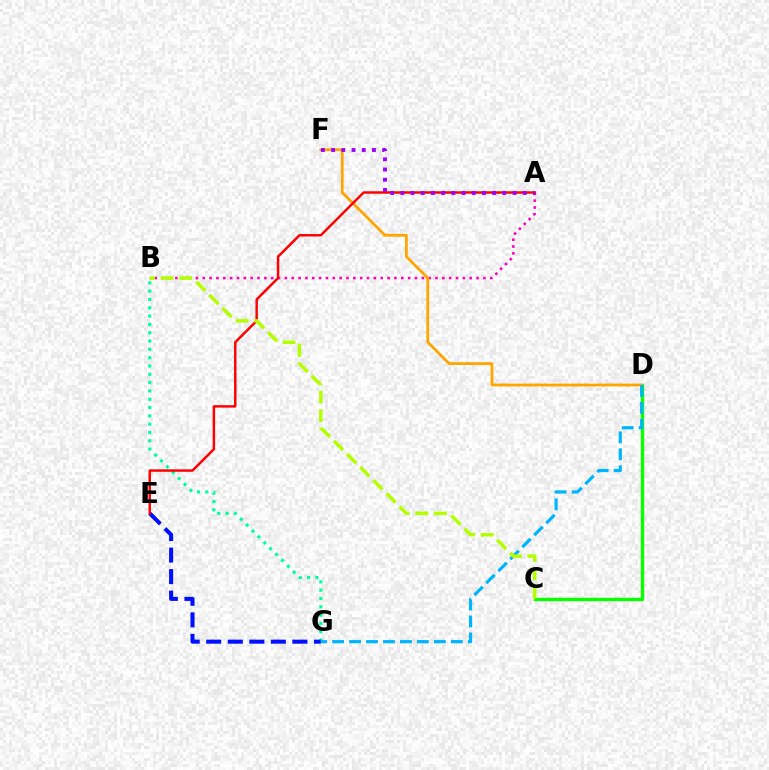{('C', 'D'): [{'color': '#08ff00', 'line_style': 'solid', 'thickness': 2.42}], ('A', 'B'): [{'color': '#ff00bd', 'line_style': 'dotted', 'thickness': 1.86}], ('B', 'G'): [{'color': '#00ff9d', 'line_style': 'dotted', 'thickness': 2.26}], ('D', 'F'): [{'color': '#ffa500', 'line_style': 'solid', 'thickness': 2.01}], ('E', 'G'): [{'color': '#0010ff', 'line_style': 'dashed', 'thickness': 2.93}], ('D', 'G'): [{'color': '#00b5ff', 'line_style': 'dashed', 'thickness': 2.3}], ('A', 'E'): [{'color': '#ff0000', 'line_style': 'solid', 'thickness': 1.77}], ('A', 'F'): [{'color': '#9b00ff', 'line_style': 'dotted', 'thickness': 2.77}], ('B', 'C'): [{'color': '#b3ff00', 'line_style': 'dashed', 'thickness': 2.52}]}